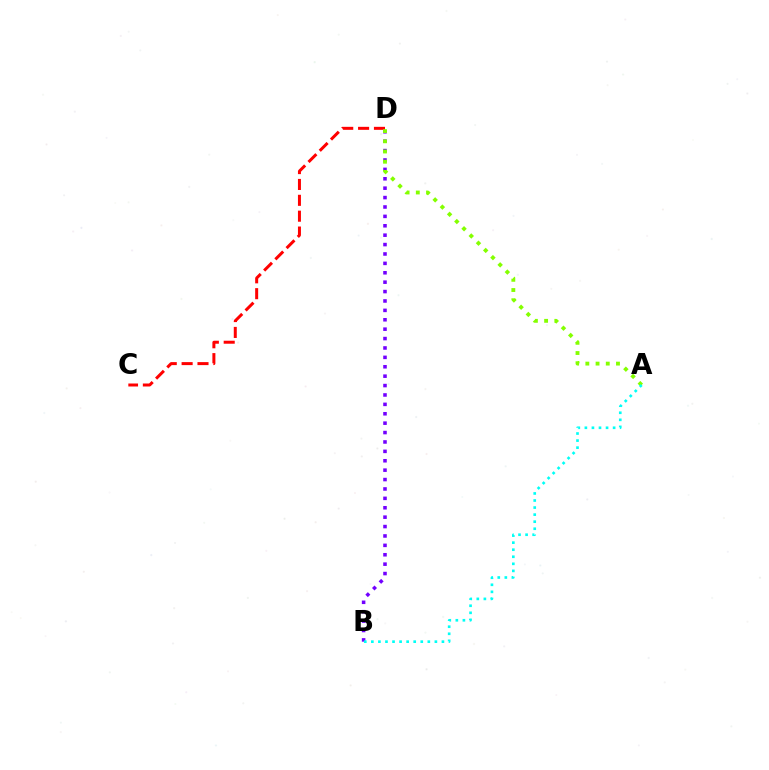{('C', 'D'): [{'color': '#ff0000', 'line_style': 'dashed', 'thickness': 2.16}], ('B', 'D'): [{'color': '#7200ff', 'line_style': 'dotted', 'thickness': 2.55}], ('A', 'D'): [{'color': '#84ff00', 'line_style': 'dotted', 'thickness': 2.77}], ('A', 'B'): [{'color': '#00fff6', 'line_style': 'dotted', 'thickness': 1.92}]}